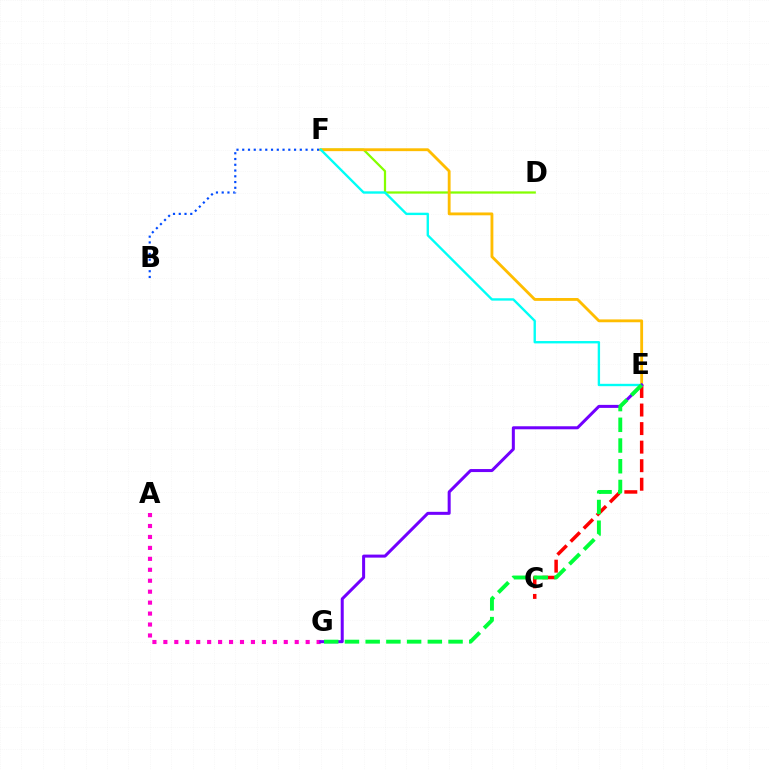{('D', 'F'): [{'color': '#84ff00', 'line_style': 'solid', 'thickness': 1.61}], ('C', 'E'): [{'color': '#ff0000', 'line_style': 'dashed', 'thickness': 2.52}], ('E', 'F'): [{'color': '#ffbd00', 'line_style': 'solid', 'thickness': 2.05}, {'color': '#00fff6', 'line_style': 'solid', 'thickness': 1.71}], ('A', 'G'): [{'color': '#ff00cf', 'line_style': 'dotted', 'thickness': 2.97}], ('E', 'G'): [{'color': '#7200ff', 'line_style': 'solid', 'thickness': 2.17}, {'color': '#00ff39', 'line_style': 'dashed', 'thickness': 2.81}], ('B', 'F'): [{'color': '#004bff', 'line_style': 'dotted', 'thickness': 1.56}]}